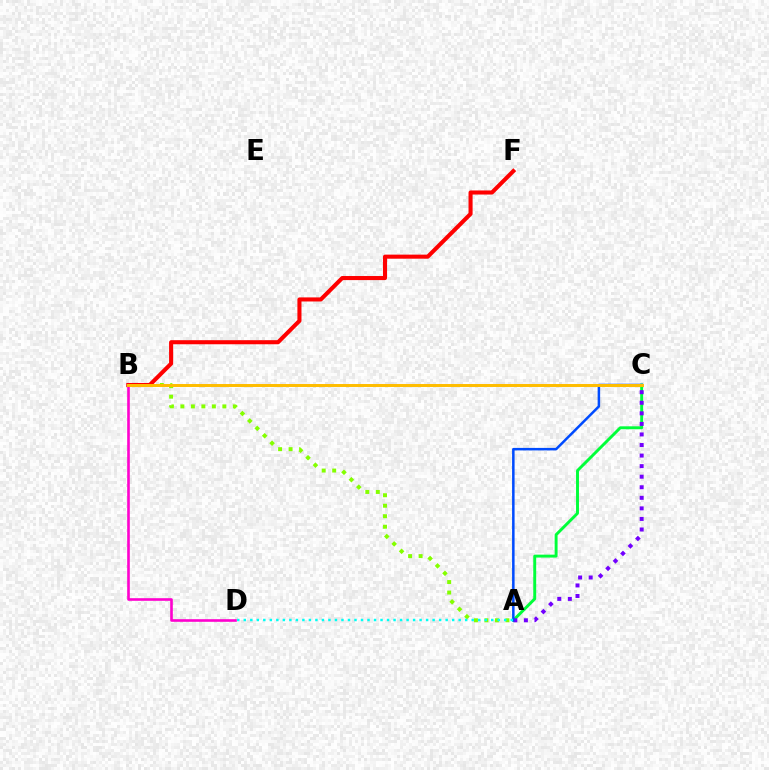{('A', 'C'): [{'color': '#00ff39', 'line_style': 'solid', 'thickness': 2.1}, {'color': '#7200ff', 'line_style': 'dotted', 'thickness': 2.87}, {'color': '#004bff', 'line_style': 'solid', 'thickness': 1.81}], ('A', 'B'): [{'color': '#84ff00', 'line_style': 'dotted', 'thickness': 2.85}], ('B', 'D'): [{'color': '#ff00cf', 'line_style': 'solid', 'thickness': 1.88}], ('B', 'F'): [{'color': '#ff0000', 'line_style': 'solid', 'thickness': 2.93}], ('B', 'C'): [{'color': '#ffbd00', 'line_style': 'solid', 'thickness': 2.14}], ('A', 'D'): [{'color': '#00fff6', 'line_style': 'dotted', 'thickness': 1.77}]}